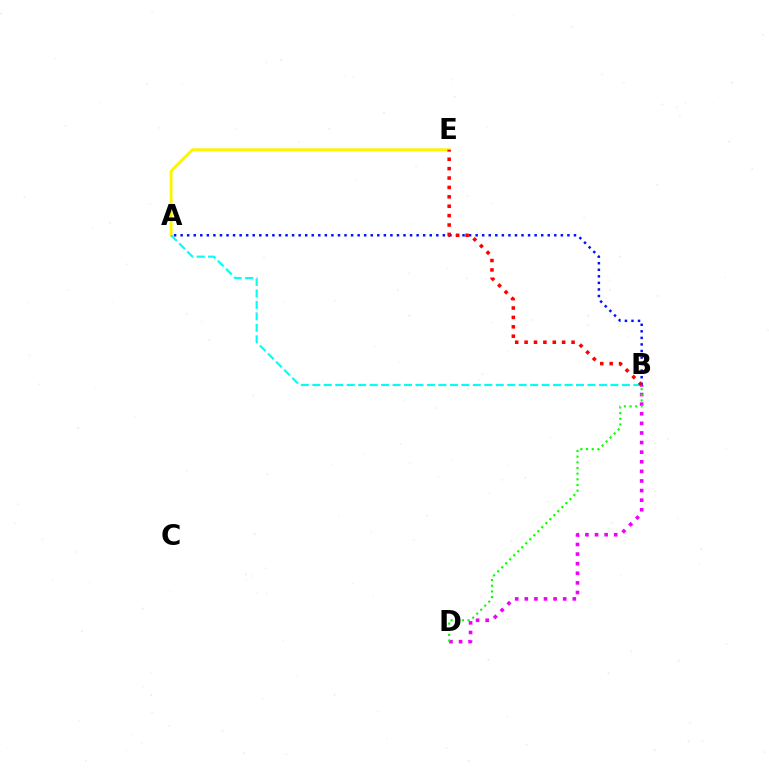{('A', 'B'): [{'color': '#0010ff', 'line_style': 'dotted', 'thickness': 1.78}, {'color': '#00fff6', 'line_style': 'dashed', 'thickness': 1.56}], ('A', 'E'): [{'color': '#fcf500', 'line_style': 'solid', 'thickness': 2.05}], ('B', 'E'): [{'color': '#ff0000', 'line_style': 'dotted', 'thickness': 2.55}], ('B', 'D'): [{'color': '#ee00ff', 'line_style': 'dotted', 'thickness': 2.61}, {'color': '#08ff00', 'line_style': 'dotted', 'thickness': 1.54}]}